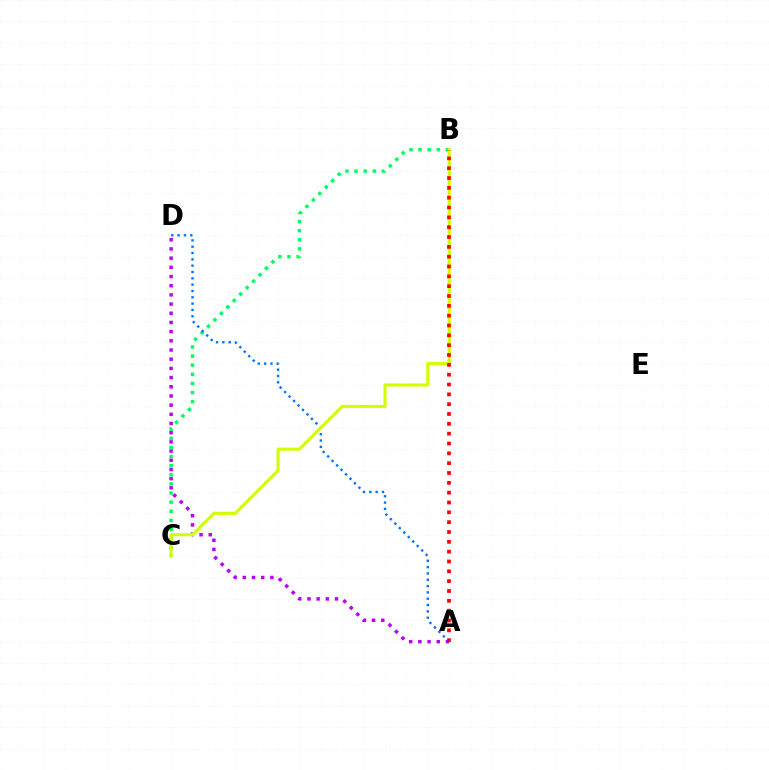{('A', 'D'): [{'color': '#b900ff', 'line_style': 'dotted', 'thickness': 2.5}, {'color': '#0074ff', 'line_style': 'dotted', 'thickness': 1.72}], ('B', 'C'): [{'color': '#00ff5c', 'line_style': 'dotted', 'thickness': 2.48}, {'color': '#d1ff00', 'line_style': 'solid', 'thickness': 2.22}], ('A', 'B'): [{'color': '#ff0000', 'line_style': 'dotted', 'thickness': 2.67}]}